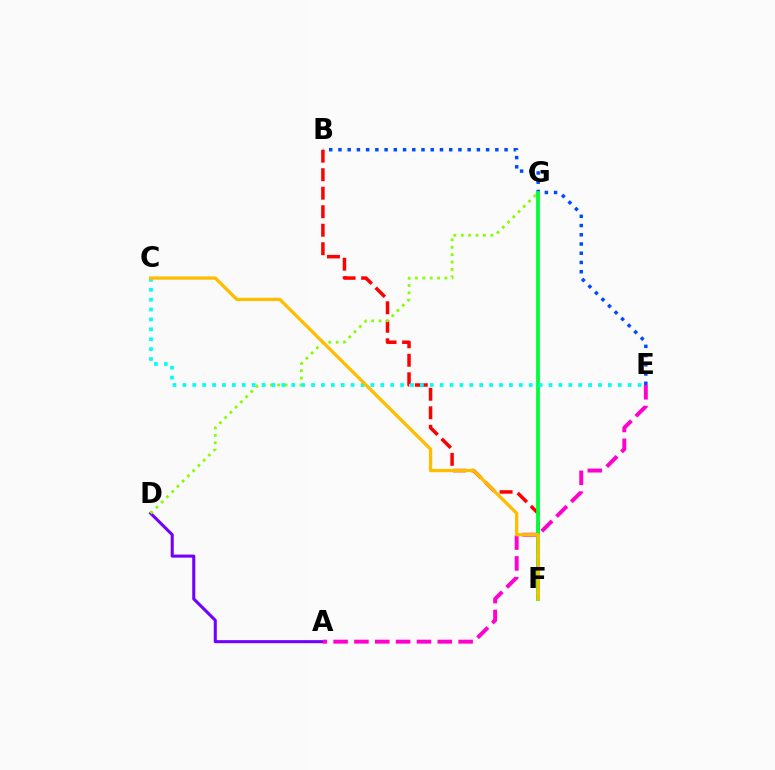{('A', 'D'): [{'color': '#7200ff', 'line_style': 'solid', 'thickness': 2.2}], ('A', 'E'): [{'color': '#ff00cf', 'line_style': 'dashed', 'thickness': 2.83}], ('B', 'F'): [{'color': '#ff0000', 'line_style': 'dashed', 'thickness': 2.51}], ('B', 'E'): [{'color': '#004bff', 'line_style': 'dotted', 'thickness': 2.51}], ('D', 'G'): [{'color': '#84ff00', 'line_style': 'dotted', 'thickness': 2.01}], ('F', 'G'): [{'color': '#00ff39', 'line_style': 'solid', 'thickness': 2.73}], ('C', 'E'): [{'color': '#00fff6', 'line_style': 'dotted', 'thickness': 2.69}], ('C', 'F'): [{'color': '#ffbd00', 'line_style': 'solid', 'thickness': 2.37}]}